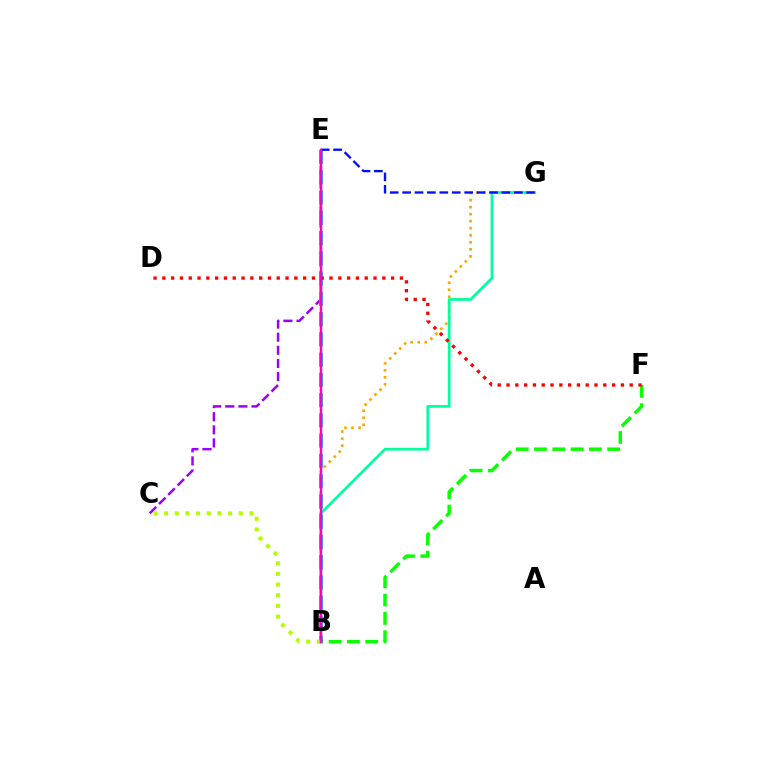{('B', 'G'): [{'color': '#ffa500', 'line_style': 'dotted', 'thickness': 1.91}, {'color': '#00ff9d', 'line_style': 'solid', 'thickness': 1.95}], ('B', 'F'): [{'color': '#08ff00', 'line_style': 'dashed', 'thickness': 2.49}], ('C', 'E'): [{'color': '#9b00ff', 'line_style': 'dashed', 'thickness': 1.78}], ('B', 'E'): [{'color': '#00b5ff', 'line_style': 'dashed', 'thickness': 2.75}, {'color': '#ff00bd', 'line_style': 'solid', 'thickness': 1.78}], ('E', 'G'): [{'color': '#0010ff', 'line_style': 'dashed', 'thickness': 1.69}], ('B', 'C'): [{'color': '#b3ff00', 'line_style': 'dotted', 'thickness': 2.9}], ('D', 'F'): [{'color': '#ff0000', 'line_style': 'dotted', 'thickness': 2.39}]}